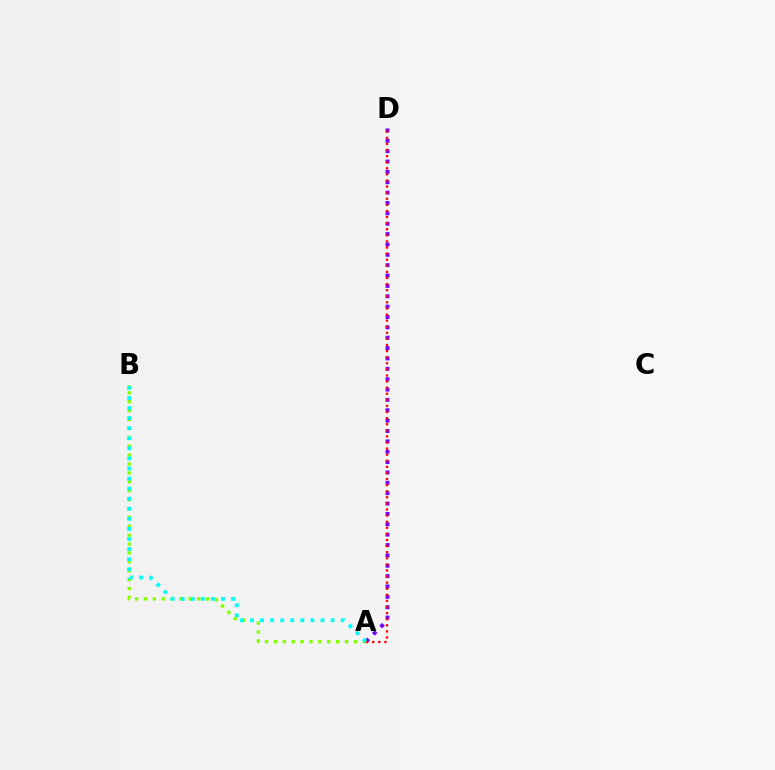{('A', 'D'): [{'color': '#7200ff', 'line_style': 'dotted', 'thickness': 2.82}, {'color': '#ff0000', 'line_style': 'dotted', 'thickness': 1.66}], ('A', 'B'): [{'color': '#84ff00', 'line_style': 'dotted', 'thickness': 2.42}, {'color': '#00fff6', 'line_style': 'dotted', 'thickness': 2.74}]}